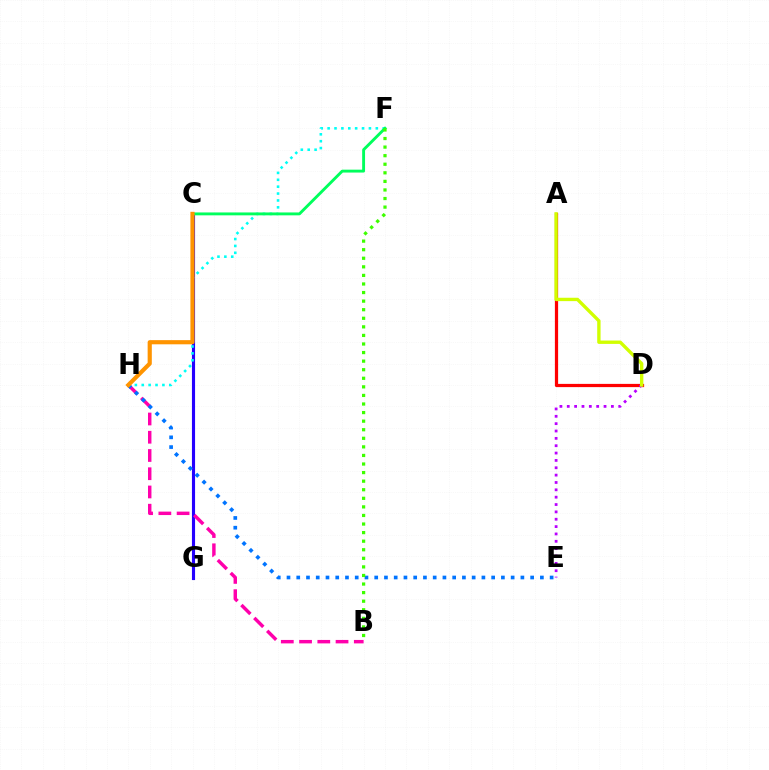{('C', 'G'): [{'color': '#2500ff', 'line_style': 'solid', 'thickness': 2.25}], ('B', 'H'): [{'color': '#ff00ac', 'line_style': 'dashed', 'thickness': 2.48}], ('E', 'H'): [{'color': '#0074ff', 'line_style': 'dotted', 'thickness': 2.65}], ('F', 'H'): [{'color': '#00fff6', 'line_style': 'dotted', 'thickness': 1.87}], ('A', 'D'): [{'color': '#ff0000', 'line_style': 'solid', 'thickness': 2.32}, {'color': '#d1ff00', 'line_style': 'solid', 'thickness': 2.43}], ('C', 'F'): [{'color': '#00ff5c', 'line_style': 'solid', 'thickness': 2.08}], ('C', 'H'): [{'color': '#ff9400', 'line_style': 'solid', 'thickness': 3.0}], ('B', 'F'): [{'color': '#3dff00', 'line_style': 'dotted', 'thickness': 2.33}], ('D', 'E'): [{'color': '#b900ff', 'line_style': 'dotted', 'thickness': 2.0}]}